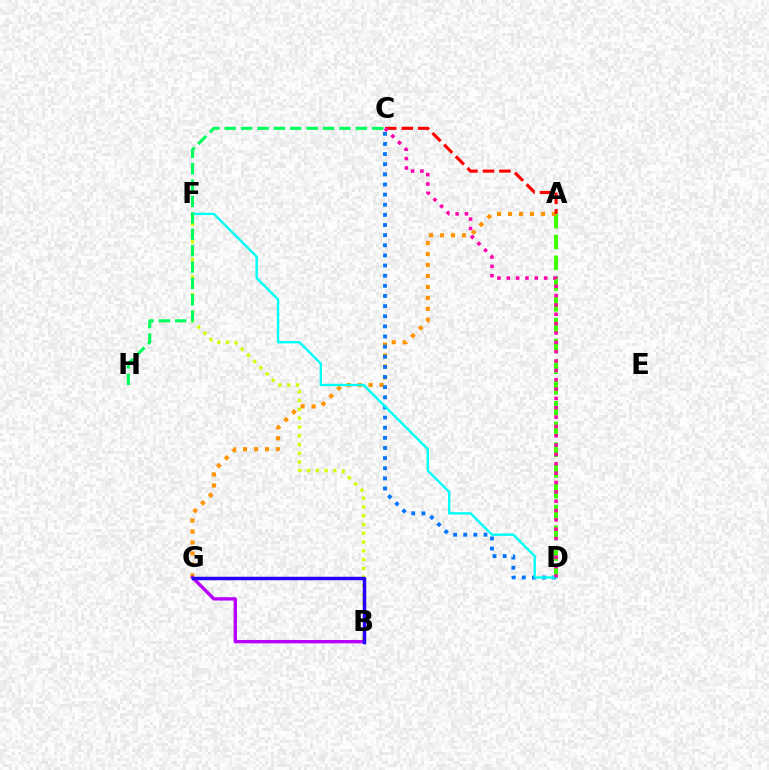{('B', 'F'): [{'color': '#d1ff00', 'line_style': 'dotted', 'thickness': 2.38}], ('A', 'D'): [{'color': '#3dff00', 'line_style': 'dashed', 'thickness': 2.82}], ('A', 'G'): [{'color': '#ff9400', 'line_style': 'dotted', 'thickness': 2.98}], ('B', 'G'): [{'color': '#b900ff', 'line_style': 'solid', 'thickness': 2.41}, {'color': '#2500ff', 'line_style': 'solid', 'thickness': 2.51}], ('C', 'D'): [{'color': '#0074ff', 'line_style': 'dotted', 'thickness': 2.75}, {'color': '#ff00ac', 'line_style': 'dotted', 'thickness': 2.54}], ('D', 'F'): [{'color': '#00fff6', 'line_style': 'solid', 'thickness': 1.7}], ('C', 'H'): [{'color': '#00ff5c', 'line_style': 'dashed', 'thickness': 2.23}], ('A', 'C'): [{'color': '#ff0000', 'line_style': 'dashed', 'thickness': 2.24}]}